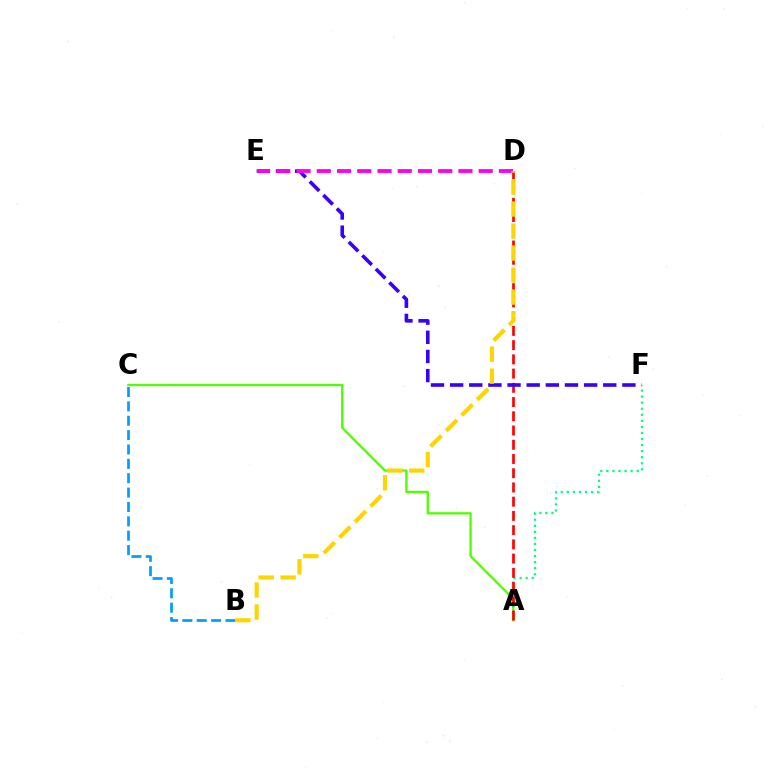{('A', 'C'): [{'color': '#4fff00', 'line_style': 'solid', 'thickness': 1.66}], ('A', 'F'): [{'color': '#00ff86', 'line_style': 'dotted', 'thickness': 1.65}], ('A', 'D'): [{'color': '#ff0000', 'line_style': 'dashed', 'thickness': 1.93}], ('B', 'C'): [{'color': '#009eff', 'line_style': 'dashed', 'thickness': 1.95}], ('E', 'F'): [{'color': '#3700ff', 'line_style': 'dashed', 'thickness': 2.6}], ('D', 'E'): [{'color': '#ff00ed', 'line_style': 'dashed', 'thickness': 2.75}], ('B', 'D'): [{'color': '#ffd500', 'line_style': 'dashed', 'thickness': 2.99}]}